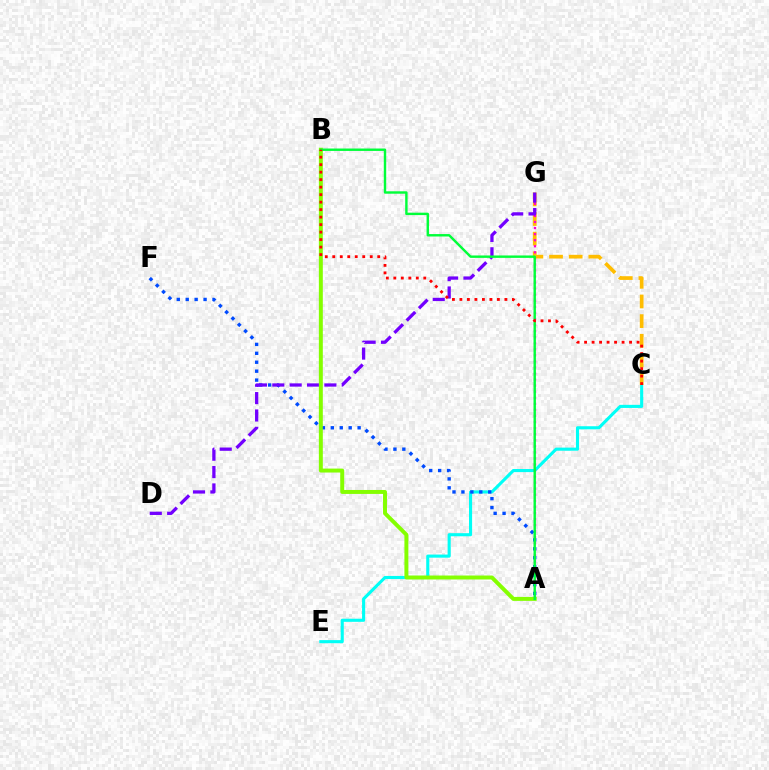{('C', 'E'): [{'color': '#00fff6', 'line_style': 'solid', 'thickness': 2.23}], ('C', 'G'): [{'color': '#ffbd00', 'line_style': 'dashed', 'thickness': 2.67}], ('A', 'G'): [{'color': '#ff00cf', 'line_style': 'dotted', 'thickness': 1.65}], ('A', 'F'): [{'color': '#004bff', 'line_style': 'dotted', 'thickness': 2.43}], ('D', 'G'): [{'color': '#7200ff', 'line_style': 'dashed', 'thickness': 2.36}], ('A', 'B'): [{'color': '#84ff00', 'line_style': 'solid', 'thickness': 2.85}, {'color': '#00ff39', 'line_style': 'solid', 'thickness': 1.74}], ('B', 'C'): [{'color': '#ff0000', 'line_style': 'dotted', 'thickness': 2.04}]}